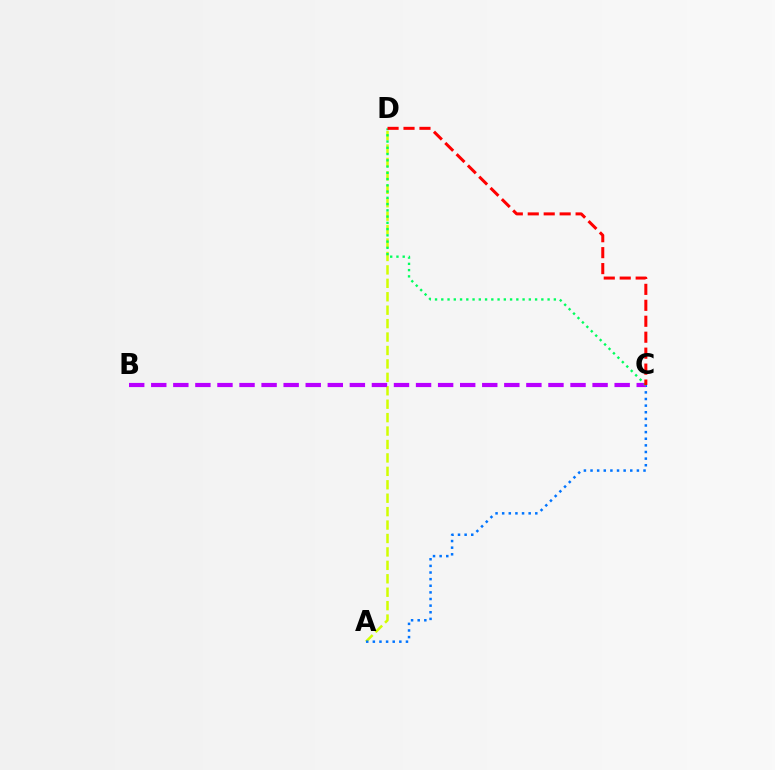{('A', 'D'): [{'color': '#d1ff00', 'line_style': 'dashed', 'thickness': 1.82}], ('A', 'C'): [{'color': '#0074ff', 'line_style': 'dotted', 'thickness': 1.8}], ('B', 'C'): [{'color': '#b900ff', 'line_style': 'dashed', 'thickness': 3.0}], ('C', 'D'): [{'color': '#00ff5c', 'line_style': 'dotted', 'thickness': 1.7}, {'color': '#ff0000', 'line_style': 'dashed', 'thickness': 2.17}]}